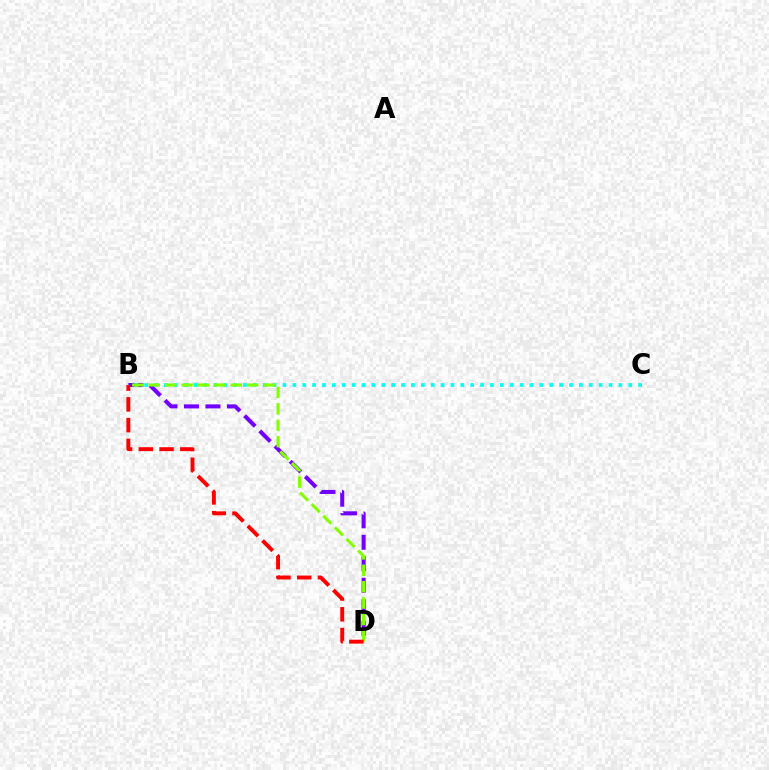{('B', 'D'): [{'color': '#7200ff', 'line_style': 'dashed', 'thickness': 2.92}, {'color': '#84ff00', 'line_style': 'dashed', 'thickness': 2.23}, {'color': '#ff0000', 'line_style': 'dashed', 'thickness': 2.82}], ('B', 'C'): [{'color': '#00fff6', 'line_style': 'dotted', 'thickness': 2.68}]}